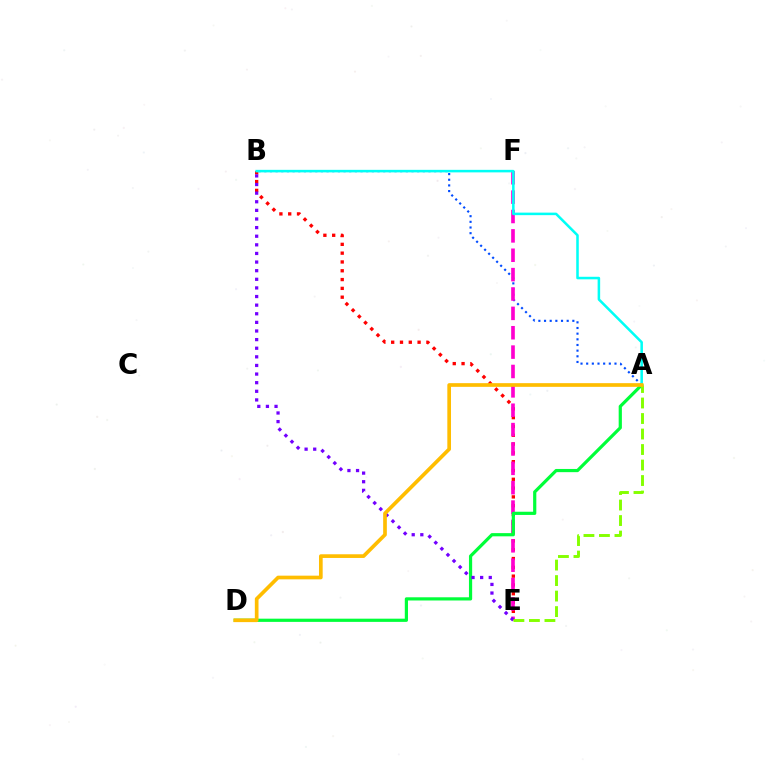{('B', 'E'): [{'color': '#ff0000', 'line_style': 'dotted', 'thickness': 2.39}, {'color': '#7200ff', 'line_style': 'dotted', 'thickness': 2.34}], ('A', 'B'): [{'color': '#004bff', 'line_style': 'dotted', 'thickness': 1.54}, {'color': '#00fff6', 'line_style': 'solid', 'thickness': 1.83}], ('E', 'F'): [{'color': '#ff00cf', 'line_style': 'dashed', 'thickness': 2.63}], ('A', 'D'): [{'color': '#00ff39', 'line_style': 'solid', 'thickness': 2.3}, {'color': '#ffbd00', 'line_style': 'solid', 'thickness': 2.65}], ('A', 'E'): [{'color': '#84ff00', 'line_style': 'dashed', 'thickness': 2.11}]}